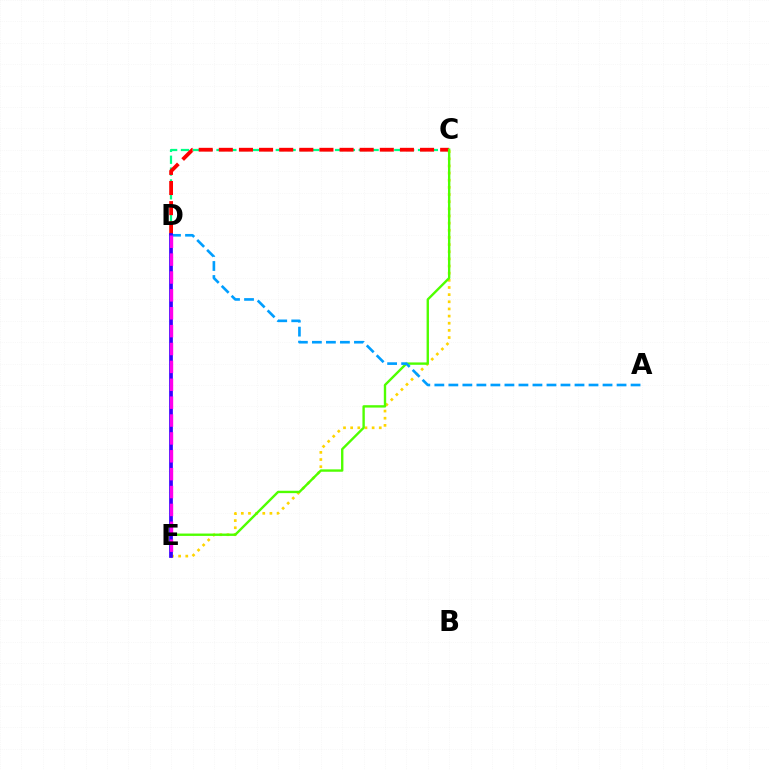{('C', 'D'): [{'color': '#00ff86', 'line_style': 'dashed', 'thickness': 1.61}, {'color': '#ff0000', 'line_style': 'dashed', 'thickness': 2.73}], ('C', 'E'): [{'color': '#ffd500', 'line_style': 'dotted', 'thickness': 1.94}, {'color': '#4fff00', 'line_style': 'solid', 'thickness': 1.71}], ('A', 'D'): [{'color': '#009eff', 'line_style': 'dashed', 'thickness': 1.9}], ('D', 'E'): [{'color': '#3700ff', 'line_style': 'solid', 'thickness': 2.68}, {'color': '#ff00ed', 'line_style': 'dashed', 'thickness': 2.43}]}